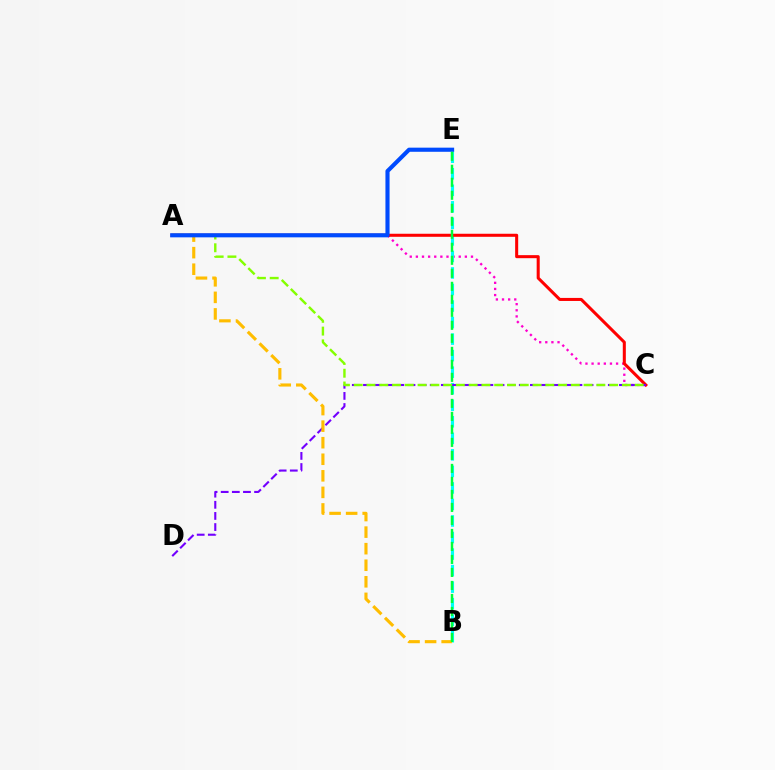{('A', 'C'): [{'color': '#ff00cf', 'line_style': 'dotted', 'thickness': 1.66}, {'color': '#ff0000', 'line_style': 'solid', 'thickness': 2.19}, {'color': '#84ff00', 'line_style': 'dashed', 'thickness': 1.73}], ('B', 'E'): [{'color': '#00fff6', 'line_style': 'dashed', 'thickness': 2.25}, {'color': '#00ff39', 'line_style': 'dashed', 'thickness': 1.77}], ('C', 'D'): [{'color': '#7200ff', 'line_style': 'dashed', 'thickness': 1.51}], ('A', 'B'): [{'color': '#ffbd00', 'line_style': 'dashed', 'thickness': 2.25}], ('A', 'E'): [{'color': '#004bff', 'line_style': 'solid', 'thickness': 2.97}]}